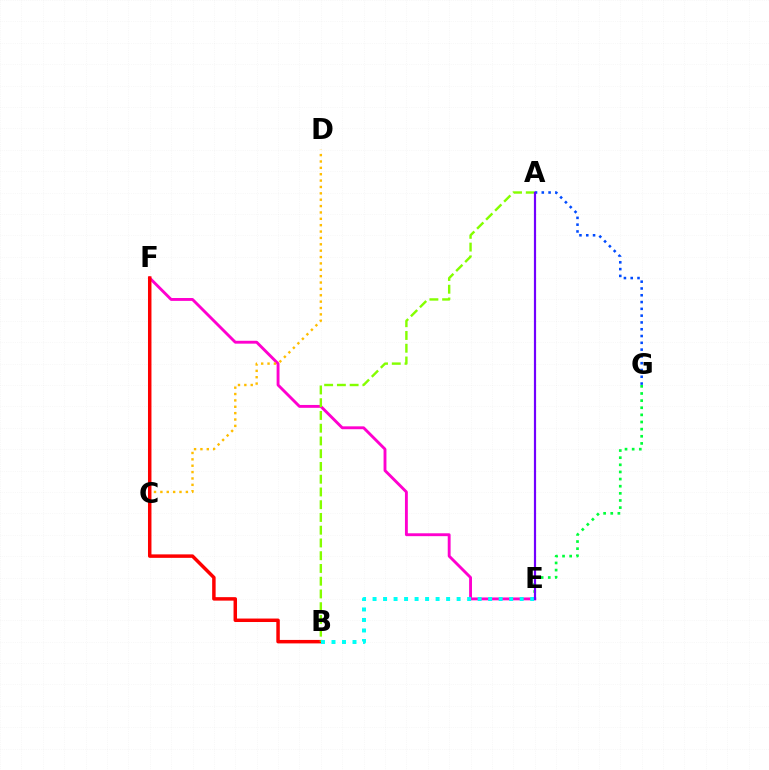{('E', 'F'): [{'color': '#ff00cf', 'line_style': 'solid', 'thickness': 2.07}], ('C', 'D'): [{'color': '#ffbd00', 'line_style': 'dotted', 'thickness': 1.73}], ('B', 'F'): [{'color': '#ff0000', 'line_style': 'solid', 'thickness': 2.5}], ('A', 'B'): [{'color': '#84ff00', 'line_style': 'dashed', 'thickness': 1.73}], ('A', 'G'): [{'color': '#004bff', 'line_style': 'dotted', 'thickness': 1.85}], ('E', 'G'): [{'color': '#00ff39', 'line_style': 'dotted', 'thickness': 1.94}], ('B', 'E'): [{'color': '#00fff6', 'line_style': 'dotted', 'thickness': 2.86}], ('A', 'E'): [{'color': '#7200ff', 'line_style': 'solid', 'thickness': 1.58}]}